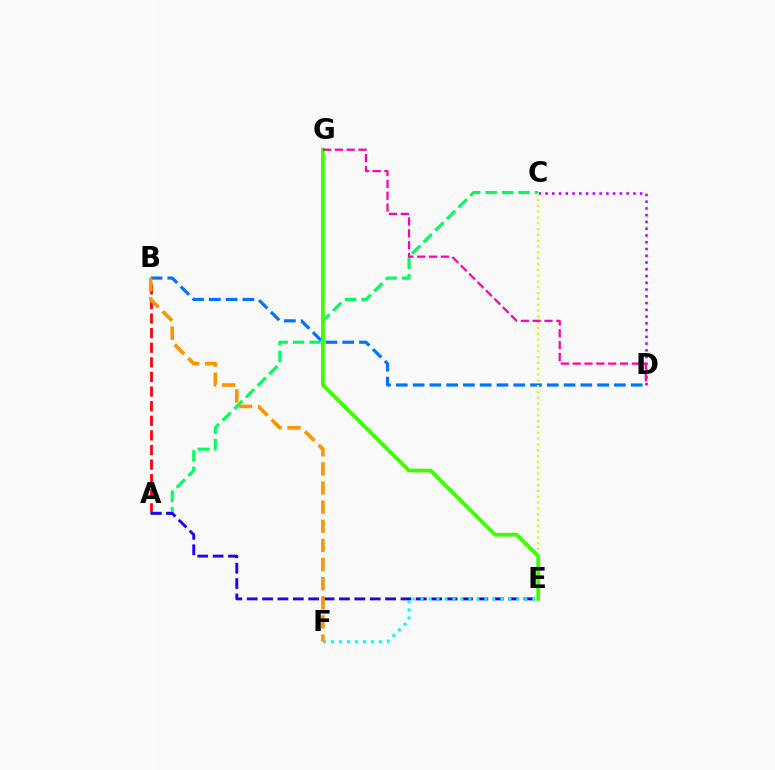{('A', 'B'): [{'color': '#ff0000', 'line_style': 'dashed', 'thickness': 1.98}], ('C', 'D'): [{'color': '#b900ff', 'line_style': 'dotted', 'thickness': 1.84}], ('B', 'D'): [{'color': '#0074ff', 'line_style': 'dashed', 'thickness': 2.28}], ('A', 'C'): [{'color': '#00ff5c', 'line_style': 'dashed', 'thickness': 2.23}], ('A', 'E'): [{'color': '#2500ff', 'line_style': 'dashed', 'thickness': 2.09}], ('C', 'E'): [{'color': '#d1ff00', 'line_style': 'dotted', 'thickness': 1.58}], ('E', 'G'): [{'color': '#3dff00', 'line_style': 'solid', 'thickness': 2.69}], ('E', 'F'): [{'color': '#00fff6', 'line_style': 'dotted', 'thickness': 2.17}], ('D', 'G'): [{'color': '#ff00ac', 'line_style': 'dashed', 'thickness': 1.61}], ('B', 'F'): [{'color': '#ff9400', 'line_style': 'dashed', 'thickness': 2.6}]}